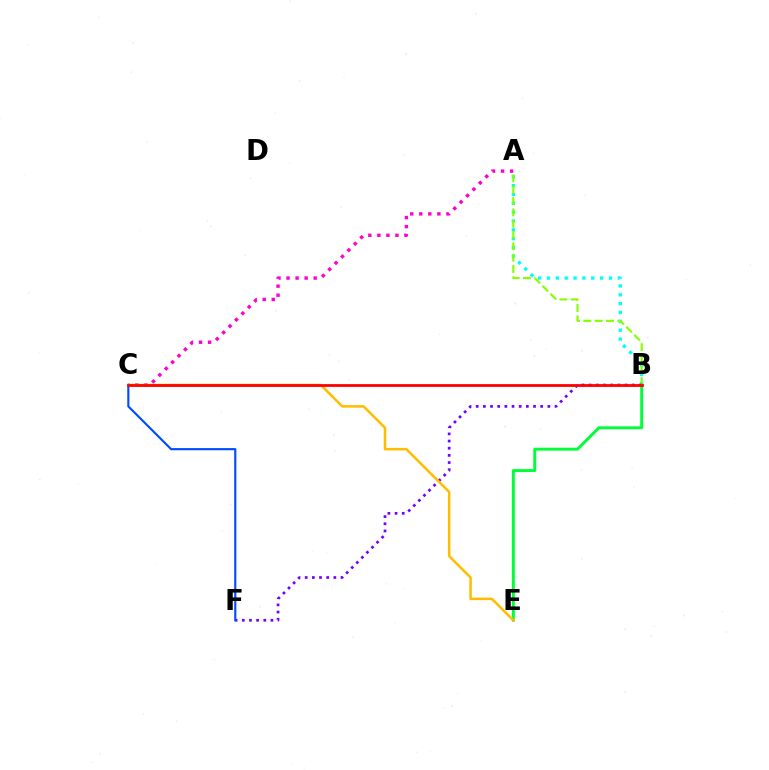{('A', 'B'): [{'color': '#00fff6', 'line_style': 'dotted', 'thickness': 2.41}, {'color': '#84ff00', 'line_style': 'dashed', 'thickness': 1.54}], ('A', 'C'): [{'color': '#ff00cf', 'line_style': 'dotted', 'thickness': 2.46}], ('B', 'F'): [{'color': '#7200ff', 'line_style': 'dotted', 'thickness': 1.95}], ('C', 'F'): [{'color': '#004bff', 'line_style': 'solid', 'thickness': 1.54}], ('B', 'E'): [{'color': '#00ff39', 'line_style': 'solid', 'thickness': 2.12}], ('C', 'E'): [{'color': '#ffbd00', 'line_style': 'solid', 'thickness': 1.81}], ('B', 'C'): [{'color': '#ff0000', 'line_style': 'solid', 'thickness': 2.0}]}